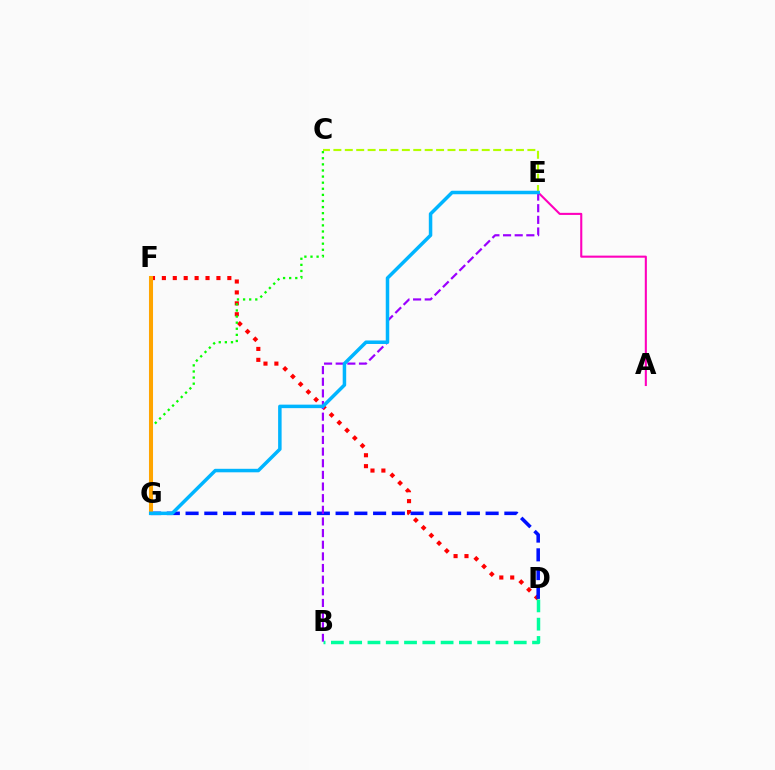{('D', 'F'): [{'color': '#ff0000', 'line_style': 'dotted', 'thickness': 2.96}], ('D', 'G'): [{'color': '#0010ff', 'line_style': 'dashed', 'thickness': 2.55}], ('B', 'D'): [{'color': '#00ff9d', 'line_style': 'dashed', 'thickness': 2.48}], ('A', 'E'): [{'color': '#ff00bd', 'line_style': 'solid', 'thickness': 1.51}], ('C', 'G'): [{'color': '#08ff00', 'line_style': 'dotted', 'thickness': 1.66}], ('B', 'E'): [{'color': '#9b00ff', 'line_style': 'dashed', 'thickness': 1.58}], ('C', 'E'): [{'color': '#b3ff00', 'line_style': 'dashed', 'thickness': 1.55}], ('F', 'G'): [{'color': '#ffa500', 'line_style': 'solid', 'thickness': 2.92}], ('E', 'G'): [{'color': '#00b5ff', 'line_style': 'solid', 'thickness': 2.52}]}